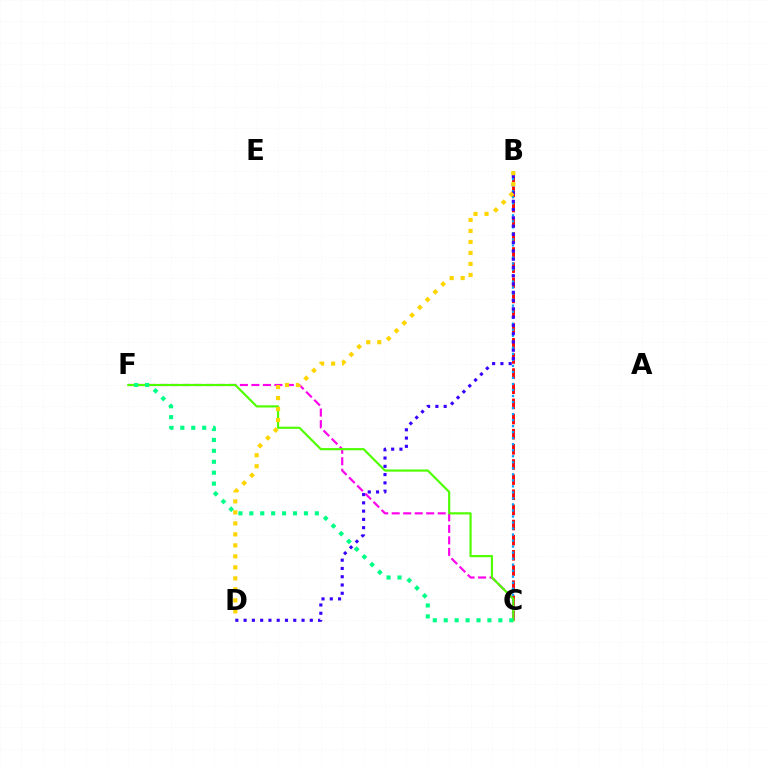{('B', 'C'): [{'color': '#ff0000', 'line_style': 'dashed', 'thickness': 2.06}, {'color': '#009eff', 'line_style': 'dotted', 'thickness': 1.64}], ('C', 'F'): [{'color': '#ff00ed', 'line_style': 'dashed', 'thickness': 1.56}, {'color': '#4fff00', 'line_style': 'solid', 'thickness': 1.57}, {'color': '#00ff86', 'line_style': 'dotted', 'thickness': 2.97}], ('B', 'D'): [{'color': '#3700ff', 'line_style': 'dotted', 'thickness': 2.25}, {'color': '#ffd500', 'line_style': 'dotted', 'thickness': 2.99}]}